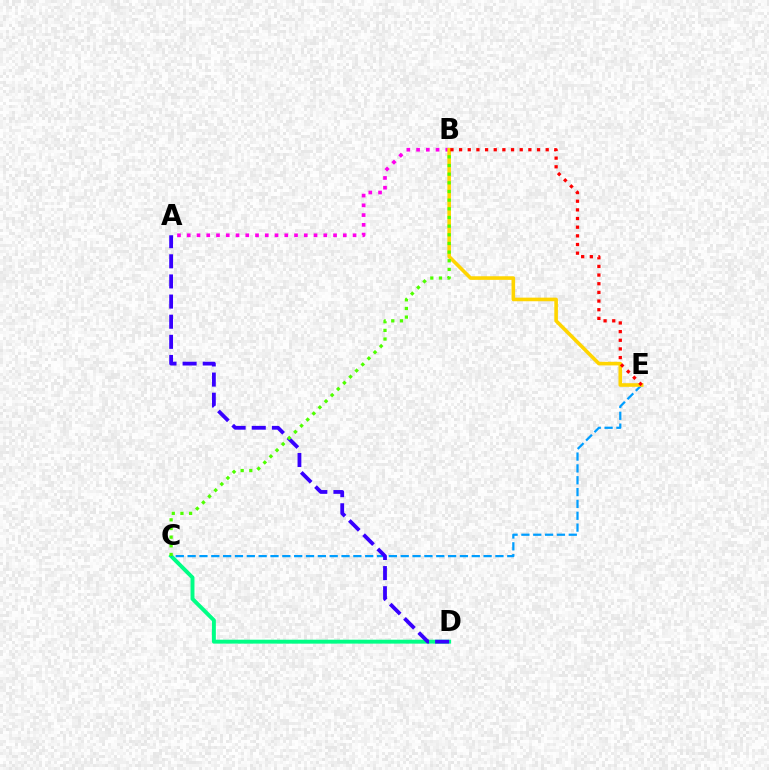{('C', 'D'): [{'color': '#00ff86', 'line_style': 'solid', 'thickness': 2.82}], ('C', 'E'): [{'color': '#009eff', 'line_style': 'dashed', 'thickness': 1.61}], ('A', 'B'): [{'color': '#ff00ed', 'line_style': 'dotted', 'thickness': 2.65}], ('B', 'E'): [{'color': '#ffd500', 'line_style': 'solid', 'thickness': 2.59}, {'color': '#ff0000', 'line_style': 'dotted', 'thickness': 2.35}], ('A', 'D'): [{'color': '#3700ff', 'line_style': 'dashed', 'thickness': 2.73}], ('B', 'C'): [{'color': '#4fff00', 'line_style': 'dotted', 'thickness': 2.35}]}